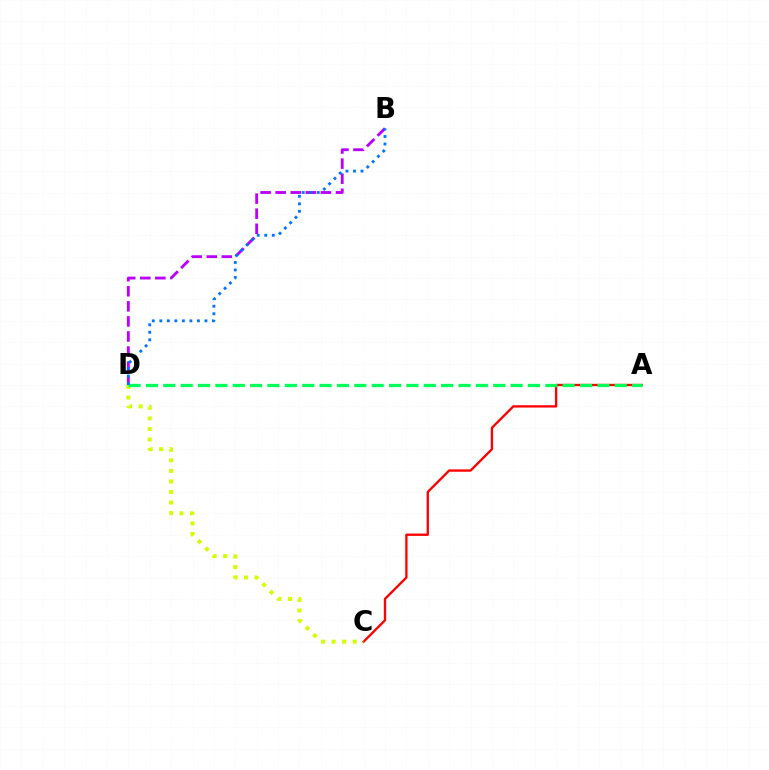{('B', 'D'): [{'color': '#b900ff', 'line_style': 'dashed', 'thickness': 2.05}, {'color': '#0074ff', 'line_style': 'dotted', 'thickness': 2.04}], ('A', 'C'): [{'color': '#ff0000', 'line_style': 'solid', 'thickness': 1.68}], ('C', 'D'): [{'color': '#d1ff00', 'line_style': 'dotted', 'thickness': 2.87}], ('A', 'D'): [{'color': '#00ff5c', 'line_style': 'dashed', 'thickness': 2.36}]}